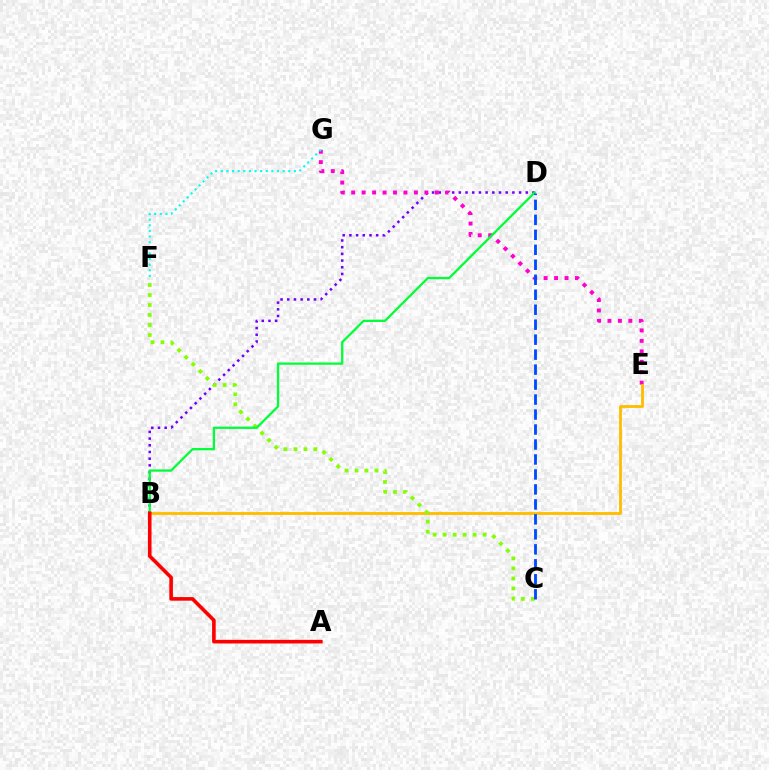{('B', 'D'): [{'color': '#7200ff', 'line_style': 'dotted', 'thickness': 1.82}, {'color': '#00ff39', 'line_style': 'solid', 'thickness': 1.64}], ('E', 'G'): [{'color': '#ff00cf', 'line_style': 'dotted', 'thickness': 2.84}], ('B', 'E'): [{'color': '#ffbd00', 'line_style': 'solid', 'thickness': 2.04}], ('C', 'F'): [{'color': '#84ff00', 'line_style': 'dotted', 'thickness': 2.71}], ('F', 'G'): [{'color': '#00fff6', 'line_style': 'dotted', 'thickness': 1.53}], ('A', 'B'): [{'color': '#ff0000', 'line_style': 'solid', 'thickness': 2.6}], ('C', 'D'): [{'color': '#004bff', 'line_style': 'dashed', 'thickness': 2.03}]}